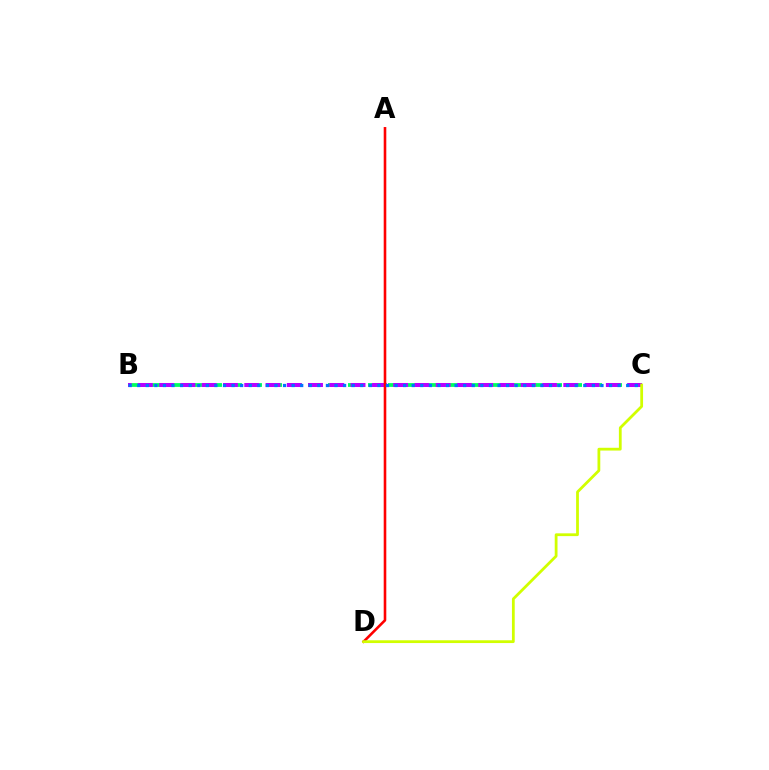{('B', 'C'): [{'color': '#00ff5c', 'line_style': 'dashed', 'thickness': 2.72}, {'color': '#b900ff', 'line_style': 'dashed', 'thickness': 2.89}, {'color': '#0074ff', 'line_style': 'dotted', 'thickness': 2.33}], ('A', 'D'): [{'color': '#ff0000', 'line_style': 'solid', 'thickness': 1.87}], ('C', 'D'): [{'color': '#d1ff00', 'line_style': 'solid', 'thickness': 2.0}]}